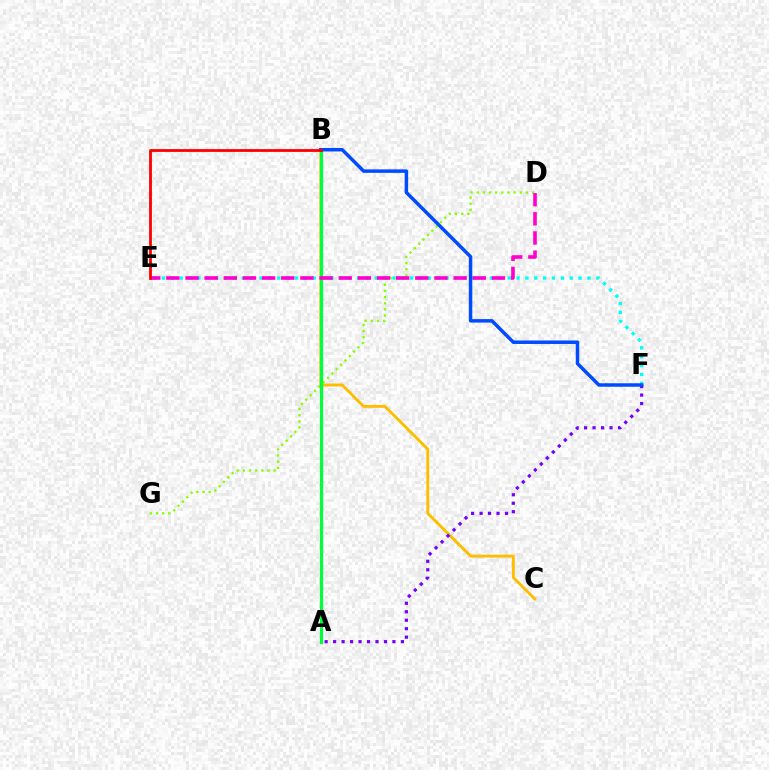{('B', 'C'): [{'color': '#ffbd00', 'line_style': 'solid', 'thickness': 2.07}], ('E', 'F'): [{'color': '#00fff6', 'line_style': 'dotted', 'thickness': 2.41}], ('D', 'G'): [{'color': '#84ff00', 'line_style': 'dotted', 'thickness': 1.67}], ('A', 'B'): [{'color': '#00ff39', 'line_style': 'solid', 'thickness': 2.32}], ('A', 'F'): [{'color': '#7200ff', 'line_style': 'dotted', 'thickness': 2.3}], ('D', 'E'): [{'color': '#ff00cf', 'line_style': 'dashed', 'thickness': 2.6}], ('B', 'F'): [{'color': '#004bff', 'line_style': 'solid', 'thickness': 2.51}], ('B', 'E'): [{'color': '#ff0000', 'line_style': 'solid', 'thickness': 2.02}]}